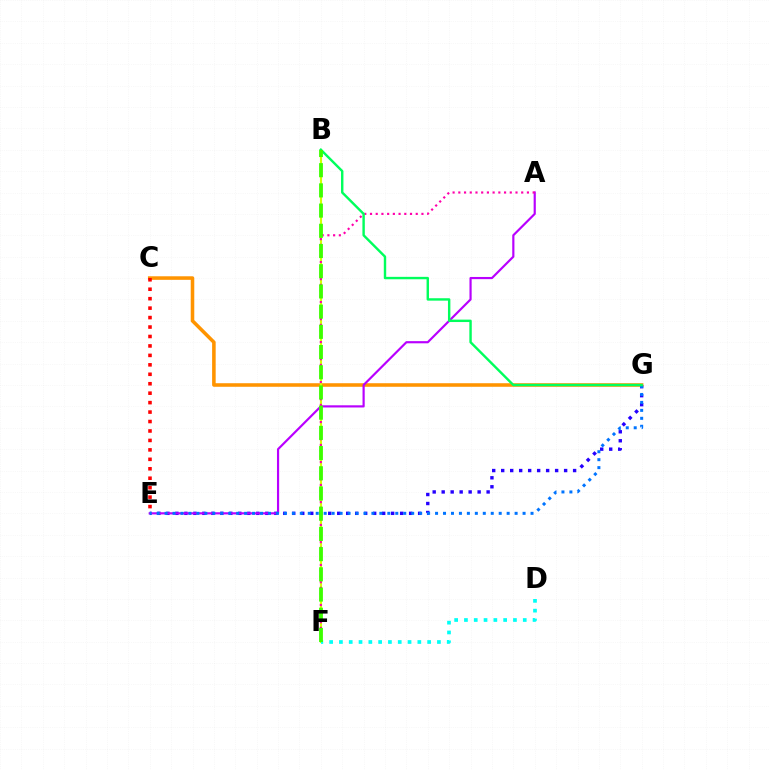{('E', 'G'): [{'color': '#2500ff', 'line_style': 'dotted', 'thickness': 2.44}, {'color': '#0074ff', 'line_style': 'dotted', 'thickness': 2.16}], ('C', 'G'): [{'color': '#ff9400', 'line_style': 'solid', 'thickness': 2.56}], ('B', 'F'): [{'color': '#d1ff00', 'line_style': 'solid', 'thickness': 1.54}, {'color': '#3dff00', 'line_style': 'dashed', 'thickness': 2.75}], ('A', 'E'): [{'color': '#b900ff', 'line_style': 'solid', 'thickness': 1.57}], ('C', 'E'): [{'color': '#ff0000', 'line_style': 'dotted', 'thickness': 2.57}], ('A', 'F'): [{'color': '#ff00ac', 'line_style': 'dotted', 'thickness': 1.55}], ('D', 'F'): [{'color': '#00fff6', 'line_style': 'dotted', 'thickness': 2.66}], ('B', 'G'): [{'color': '#00ff5c', 'line_style': 'solid', 'thickness': 1.74}]}